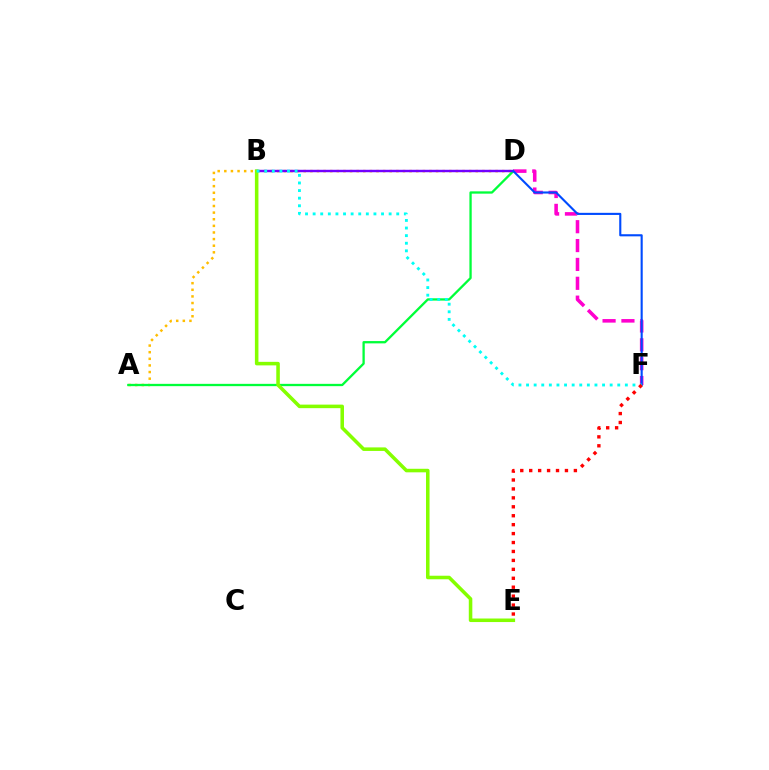{('A', 'D'): [{'color': '#ffbd00', 'line_style': 'dotted', 'thickness': 1.8}, {'color': '#00ff39', 'line_style': 'solid', 'thickness': 1.66}], ('B', 'D'): [{'color': '#7200ff', 'line_style': 'solid', 'thickness': 1.75}], ('D', 'F'): [{'color': '#ff00cf', 'line_style': 'dashed', 'thickness': 2.56}, {'color': '#004bff', 'line_style': 'solid', 'thickness': 1.52}], ('B', 'E'): [{'color': '#84ff00', 'line_style': 'solid', 'thickness': 2.55}], ('B', 'F'): [{'color': '#00fff6', 'line_style': 'dotted', 'thickness': 2.07}], ('E', 'F'): [{'color': '#ff0000', 'line_style': 'dotted', 'thickness': 2.43}]}